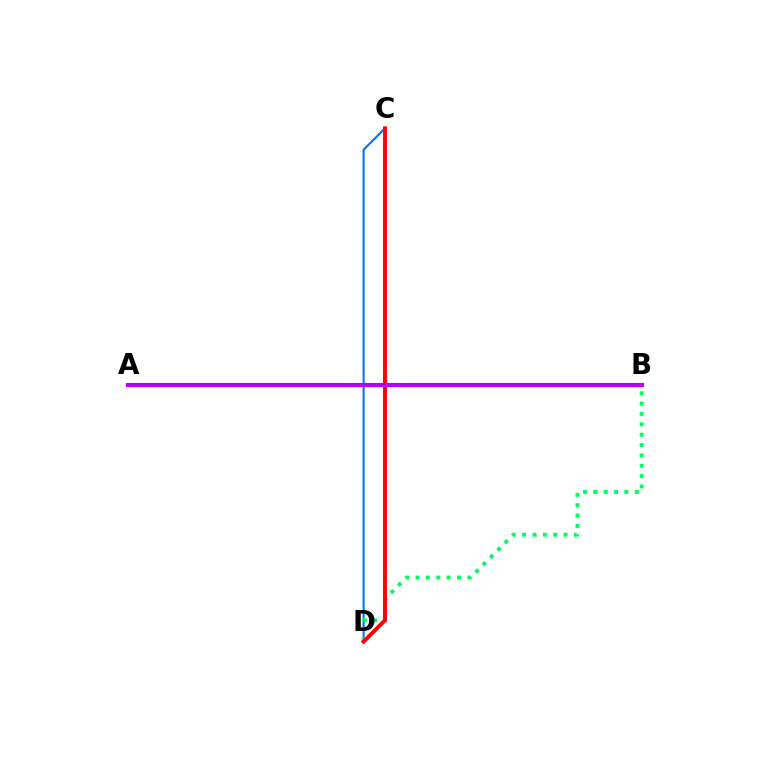{('C', 'D'): [{'color': '#0074ff', 'line_style': 'solid', 'thickness': 1.51}, {'color': '#ff0000', 'line_style': 'solid', 'thickness': 2.81}], ('B', 'D'): [{'color': '#00ff5c', 'line_style': 'dotted', 'thickness': 2.81}], ('A', 'B'): [{'color': '#d1ff00', 'line_style': 'dotted', 'thickness': 2.23}, {'color': '#b900ff', 'line_style': 'solid', 'thickness': 2.96}]}